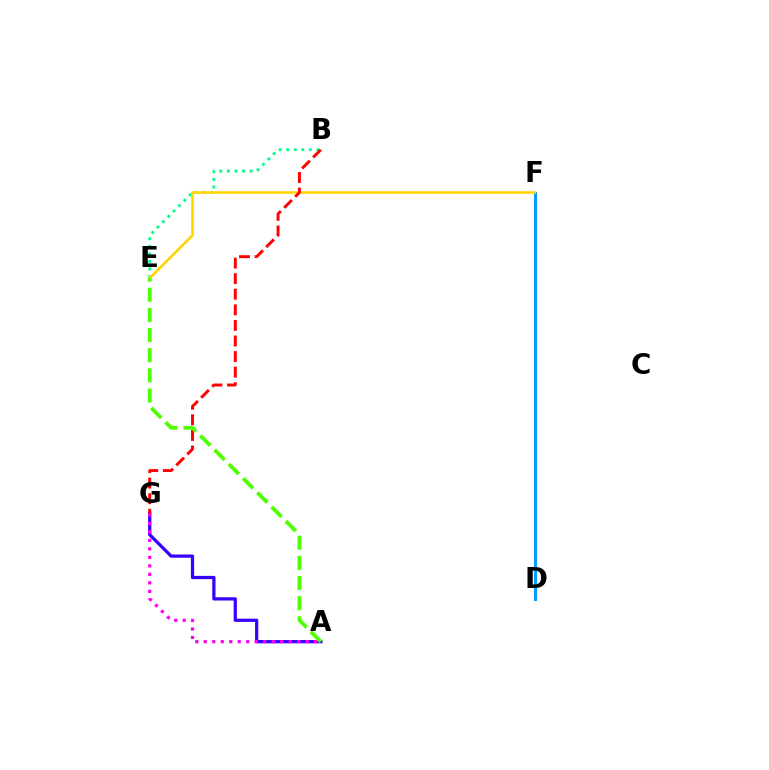{('D', 'F'): [{'color': '#009eff', 'line_style': 'solid', 'thickness': 2.21}], ('B', 'E'): [{'color': '#00ff86', 'line_style': 'dotted', 'thickness': 2.06}], ('E', 'F'): [{'color': '#ffd500', 'line_style': 'solid', 'thickness': 1.88}], ('A', 'G'): [{'color': '#3700ff', 'line_style': 'solid', 'thickness': 2.33}, {'color': '#ff00ed', 'line_style': 'dotted', 'thickness': 2.31}], ('B', 'G'): [{'color': '#ff0000', 'line_style': 'dashed', 'thickness': 2.12}], ('A', 'E'): [{'color': '#4fff00', 'line_style': 'dashed', 'thickness': 2.74}]}